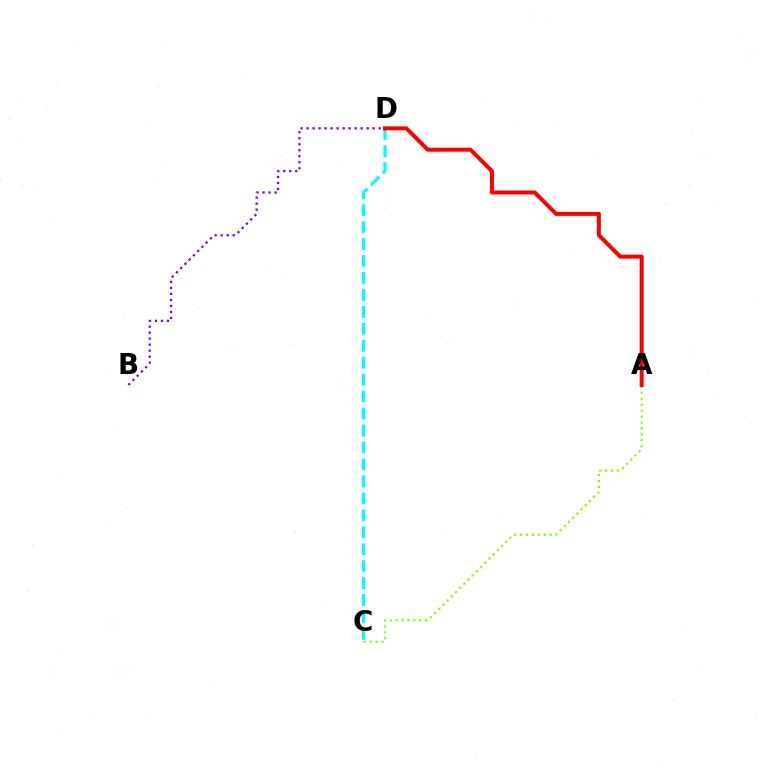{('B', 'D'): [{'color': '#7200ff', 'line_style': 'dotted', 'thickness': 1.63}], ('A', 'C'): [{'color': '#84ff00', 'line_style': 'dotted', 'thickness': 1.61}], ('C', 'D'): [{'color': '#00fff6', 'line_style': 'dashed', 'thickness': 2.3}], ('A', 'D'): [{'color': '#ff0000', 'line_style': 'solid', 'thickness': 2.87}]}